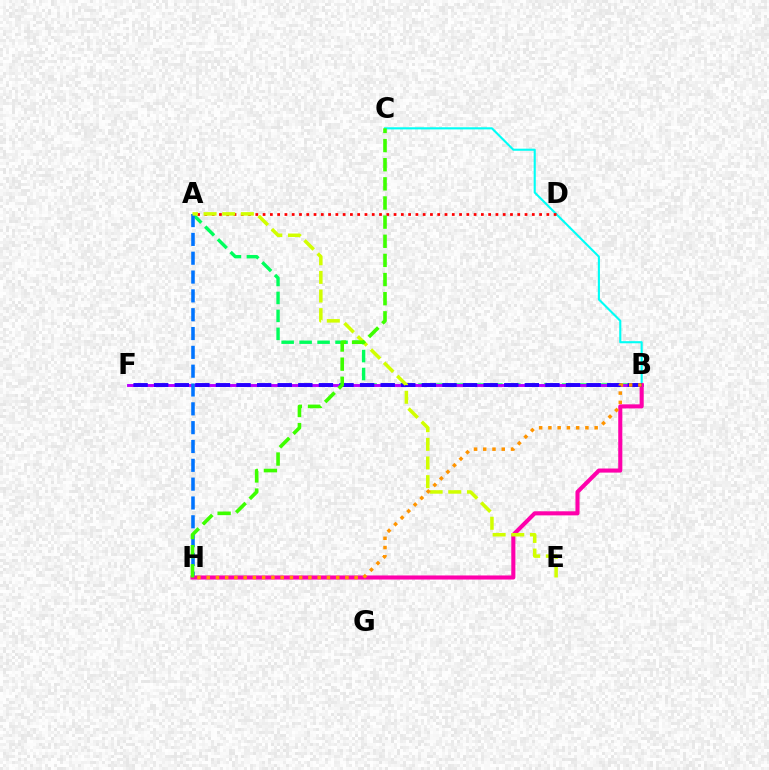{('A', 'B'): [{'color': '#00ff5c', 'line_style': 'dashed', 'thickness': 2.44}], ('B', 'F'): [{'color': '#b900ff', 'line_style': 'solid', 'thickness': 2.09}, {'color': '#2500ff', 'line_style': 'dashed', 'thickness': 2.8}], ('B', 'C'): [{'color': '#00fff6', 'line_style': 'solid', 'thickness': 1.52}], ('A', 'H'): [{'color': '#0074ff', 'line_style': 'dashed', 'thickness': 2.56}], ('A', 'D'): [{'color': '#ff0000', 'line_style': 'dotted', 'thickness': 1.98}], ('B', 'H'): [{'color': '#ff00ac', 'line_style': 'solid', 'thickness': 2.94}, {'color': '#ff9400', 'line_style': 'dotted', 'thickness': 2.51}], ('A', 'E'): [{'color': '#d1ff00', 'line_style': 'dashed', 'thickness': 2.53}], ('C', 'H'): [{'color': '#3dff00', 'line_style': 'dashed', 'thickness': 2.6}]}